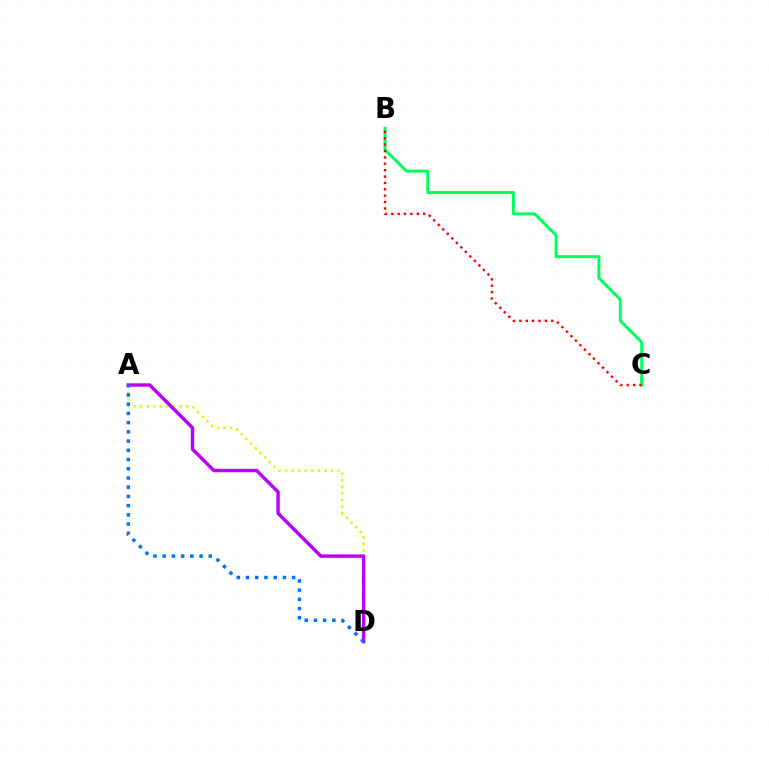{('A', 'D'): [{'color': '#d1ff00', 'line_style': 'dotted', 'thickness': 1.79}, {'color': '#b900ff', 'line_style': 'solid', 'thickness': 2.46}, {'color': '#0074ff', 'line_style': 'dotted', 'thickness': 2.51}], ('B', 'C'): [{'color': '#00ff5c', 'line_style': 'solid', 'thickness': 2.15}, {'color': '#ff0000', 'line_style': 'dotted', 'thickness': 1.73}]}